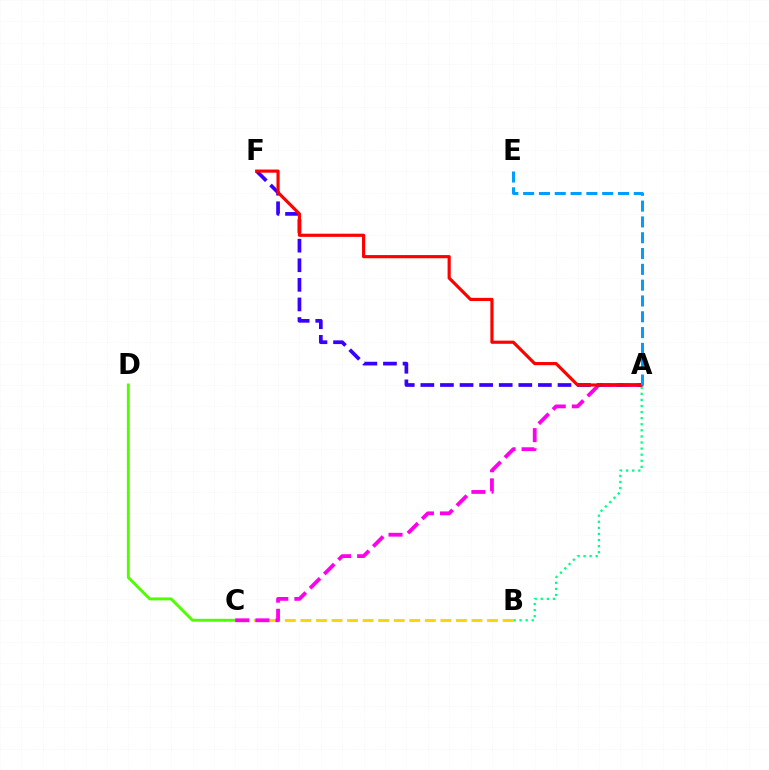{('A', 'B'): [{'color': '#00ff86', 'line_style': 'dotted', 'thickness': 1.65}], ('B', 'C'): [{'color': '#ffd500', 'line_style': 'dashed', 'thickness': 2.11}], ('A', 'F'): [{'color': '#3700ff', 'line_style': 'dashed', 'thickness': 2.66}, {'color': '#ff0000', 'line_style': 'solid', 'thickness': 2.28}], ('C', 'D'): [{'color': '#4fff00', 'line_style': 'solid', 'thickness': 2.09}], ('A', 'C'): [{'color': '#ff00ed', 'line_style': 'dashed', 'thickness': 2.73}], ('A', 'E'): [{'color': '#009eff', 'line_style': 'dashed', 'thickness': 2.15}]}